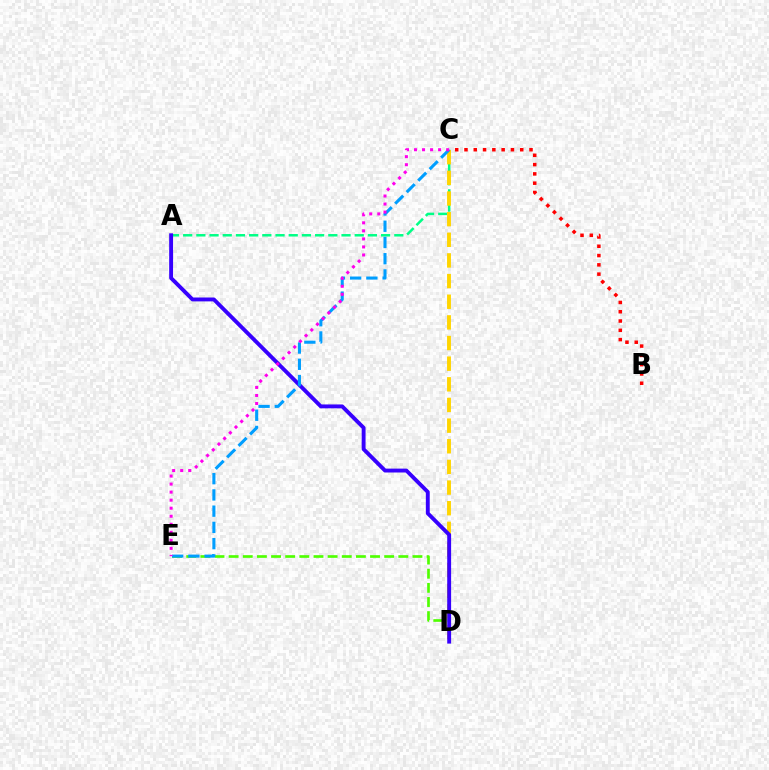{('A', 'C'): [{'color': '#00ff86', 'line_style': 'dashed', 'thickness': 1.79}], ('D', 'E'): [{'color': '#4fff00', 'line_style': 'dashed', 'thickness': 1.92}], ('C', 'D'): [{'color': '#ffd500', 'line_style': 'dashed', 'thickness': 2.8}], ('A', 'D'): [{'color': '#3700ff', 'line_style': 'solid', 'thickness': 2.8}], ('C', 'E'): [{'color': '#009eff', 'line_style': 'dashed', 'thickness': 2.21}, {'color': '#ff00ed', 'line_style': 'dotted', 'thickness': 2.18}], ('B', 'C'): [{'color': '#ff0000', 'line_style': 'dotted', 'thickness': 2.52}]}